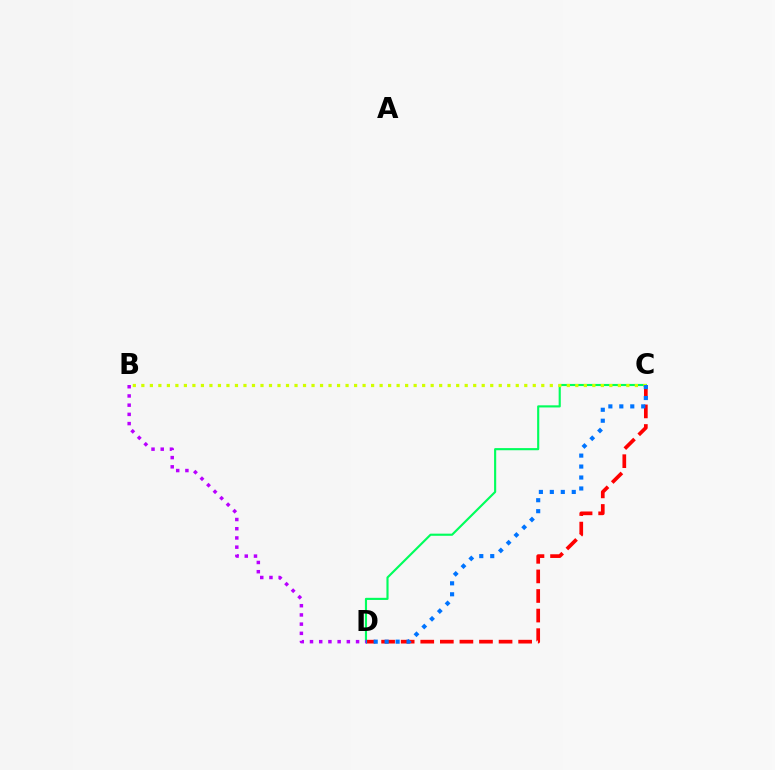{('C', 'D'): [{'color': '#ff0000', 'line_style': 'dashed', 'thickness': 2.66}, {'color': '#00ff5c', 'line_style': 'solid', 'thickness': 1.54}, {'color': '#0074ff', 'line_style': 'dotted', 'thickness': 2.98}], ('B', 'D'): [{'color': '#b900ff', 'line_style': 'dotted', 'thickness': 2.5}], ('B', 'C'): [{'color': '#d1ff00', 'line_style': 'dotted', 'thickness': 2.31}]}